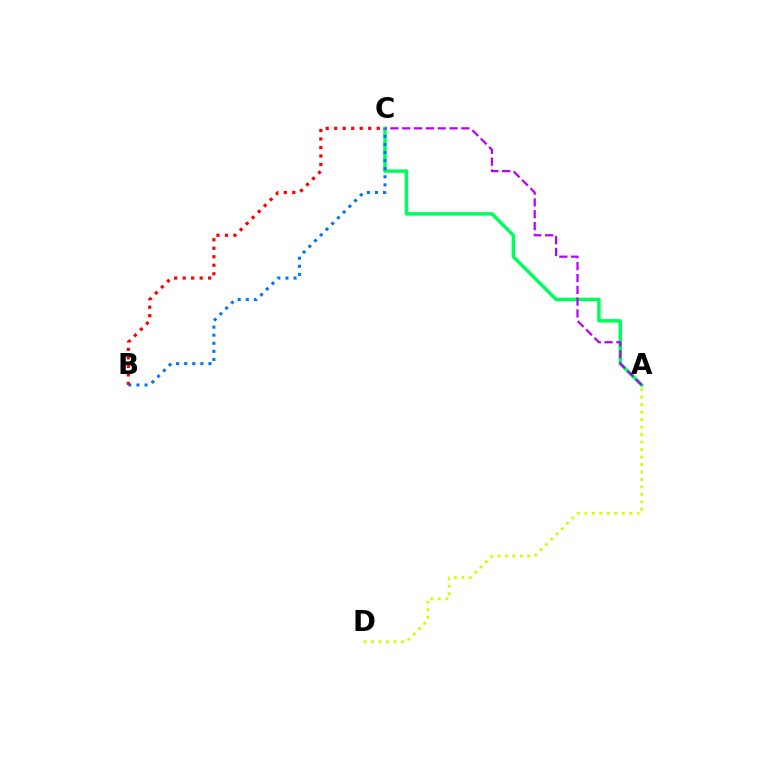{('A', 'C'): [{'color': '#00ff5c', 'line_style': 'solid', 'thickness': 2.52}, {'color': '#b900ff', 'line_style': 'dashed', 'thickness': 1.61}], ('B', 'C'): [{'color': '#0074ff', 'line_style': 'dotted', 'thickness': 2.2}, {'color': '#ff0000', 'line_style': 'dotted', 'thickness': 2.31}], ('A', 'D'): [{'color': '#d1ff00', 'line_style': 'dotted', 'thickness': 2.03}]}